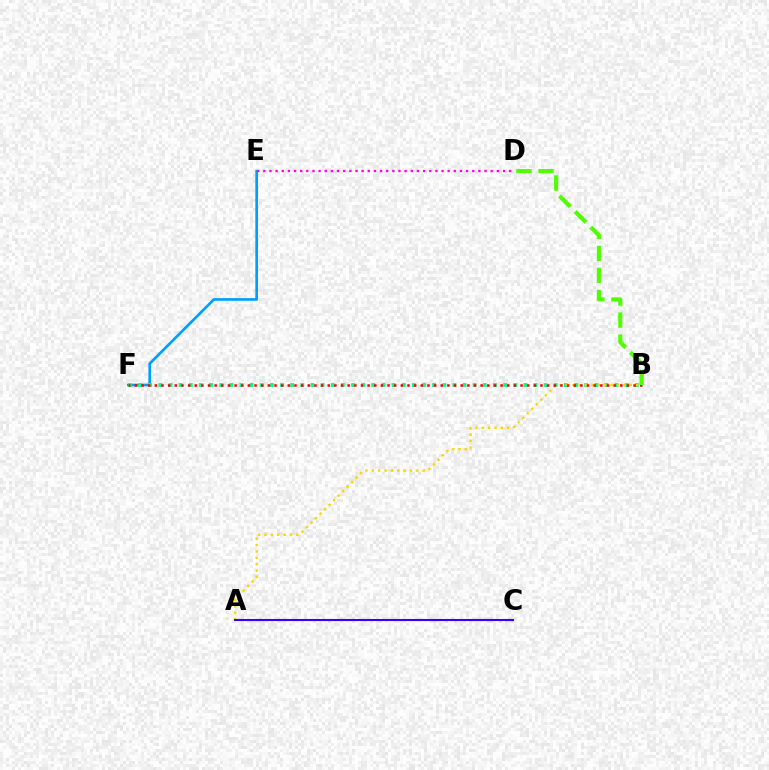{('E', 'F'): [{'color': '#009eff', 'line_style': 'solid', 'thickness': 1.92}], ('B', 'F'): [{'color': '#00ff86', 'line_style': 'dotted', 'thickness': 2.75}, {'color': '#ff0000', 'line_style': 'dotted', 'thickness': 1.81}], ('A', 'B'): [{'color': '#ffd500', 'line_style': 'dotted', 'thickness': 1.73}], ('D', 'E'): [{'color': '#ff00ed', 'line_style': 'dotted', 'thickness': 1.67}], ('A', 'C'): [{'color': '#3700ff', 'line_style': 'solid', 'thickness': 1.52}], ('B', 'D'): [{'color': '#4fff00', 'line_style': 'dashed', 'thickness': 2.99}]}